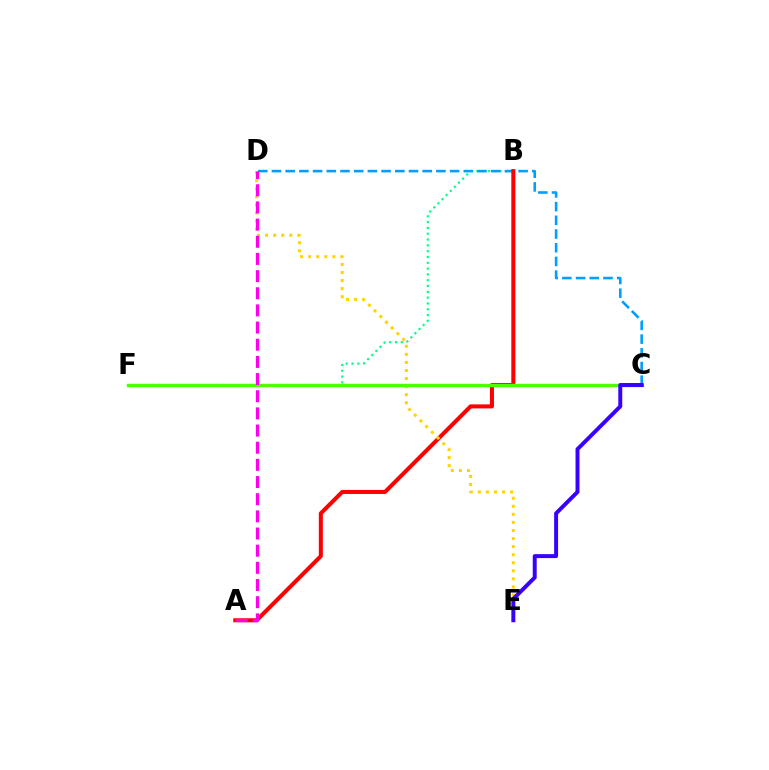{('B', 'F'): [{'color': '#00ff86', 'line_style': 'dotted', 'thickness': 1.58}], ('C', 'D'): [{'color': '#009eff', 'line_style': 'dashed', 'thickness': 1.86}], ('A', 'B'): [{'color': '#ff0000', 'line_style': 'solid', 'thickness': 2.91}], ('D', 'E'): [{'color': '#ffd500', 'line_style': 'dotted', 'thickness': 2.19}], ('C', 'F'): [{'color': '#4fff00', 'line_style': 'solid', 'thickness': 2.43}], ('A', 'D'): [{'color': '#ff00ed', 'line_style': 'dashed', 'thickness': 2.33}], ('C', 'E'): [{'color': '#3700ff', 'line_style': 'solid', 'thickness': 2.85}]}